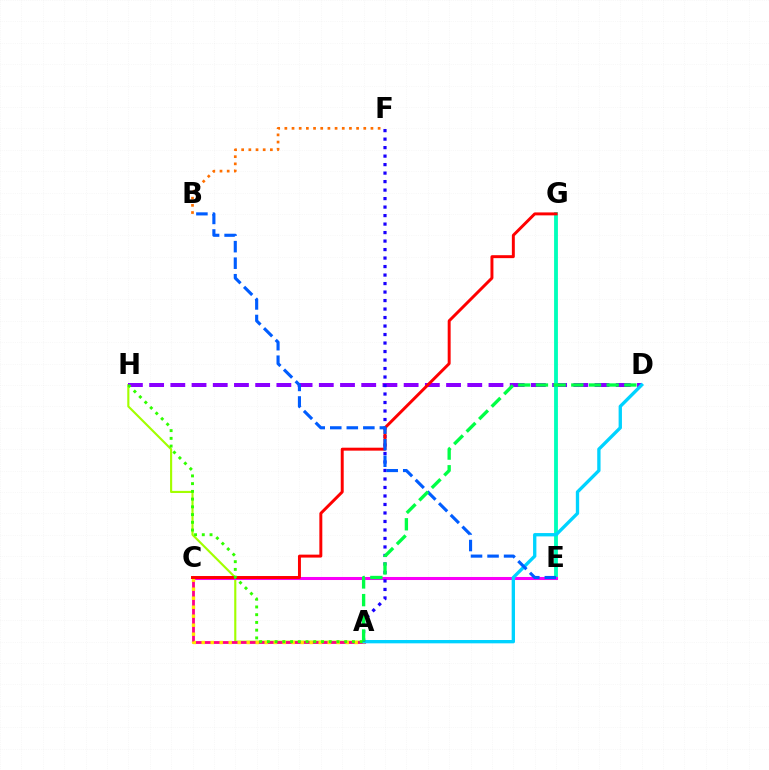{('A', 'H'): [{'color': '#a2ff00', 'line_style': 'solid', 'thickness': 1.54}, {'color': '#31ff00', 'line_style': 'dotted', 'thickness': 2.1}], ('D', 'H'): [{'color': '#8a00ff', 'line_style': 'dashed', 'thickness': 2.88}], ('E', 'G'): [{'color': '#00ffbb', 'line_style': 'solid', 'thickness': 2.76}], ('C', 'E'): [{'color': '#fa00f9', 'line_style': 'solid', 'thickness': 2.18}], ('A', 'C'): [{'color': '#ff0088', 'line_style': 'solid', 'thickness': 2.02}, {'color': '#ffe600', 'line_style': 'dotted', 'thickness': 2.45}], ('A', 'D'): [{'color': '#00d3ff', 'line_style': 'solid', 'thickness': 2.4}, {'color': '#00ff45', 'line_style': 'dashed', 'thickness': 2.4}], ('A', 'F'): [{'color': '#1900ff', 'line_style': 'dotted', 'thickness': 2.31}], ('C', 'G'): [{'color': '#ff0000', 'line_style': 'solid', 'thickness': 2.12}], ('B', 'E'): [{'color': '#005dff', 'line_style': 'dashed', 'thickness': 2.25}], ('B', 'F'): [{'color': '#ff7000', 'line_style': 'dotted', 'thickness': 1.95}]}